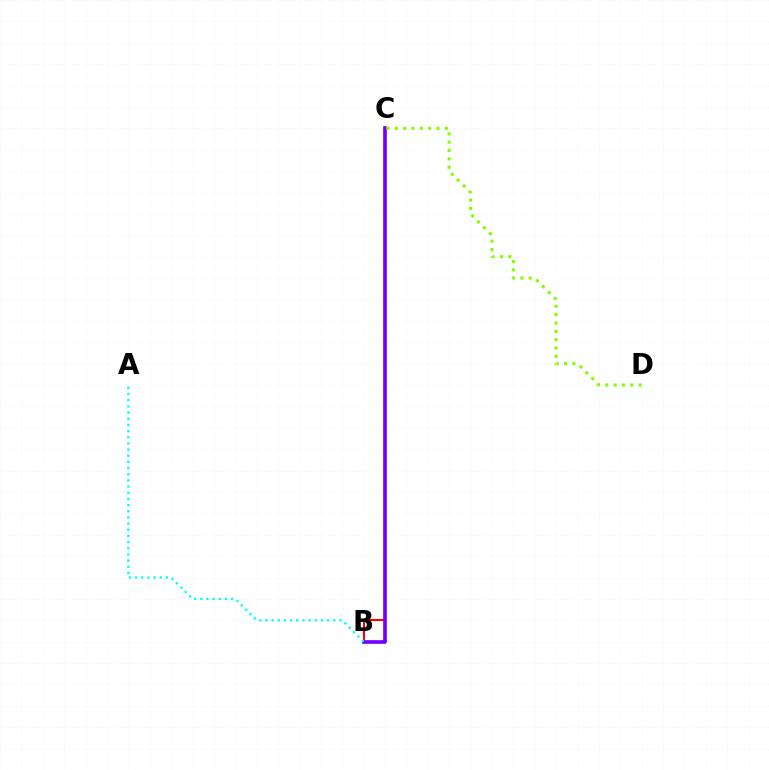{('B', 'C'): [{'color': '#ff0000', 'line_style': 'solid', 'thickness': 1.51}, {'color': '#7200ff', 'line_style': 'solid', 'thickness': 2.63}], ('C', 'D'): [{'color': '#84ff00', 'line_style': 'dotted', 'thickness': 2.27}], ('A', 'B'): [{'color': '#00fff6', 'line_style': 'dotted', 'thickness': 1.68}]}